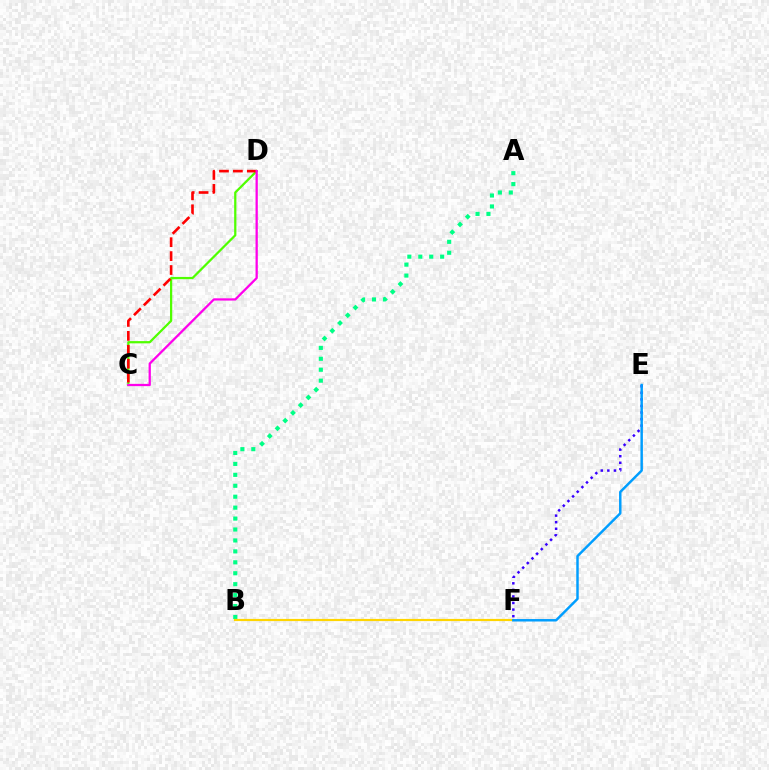{('A', 'B'): [{'color': '#00ff86', 'line_style': 'dotted', 'thickness': 2.97}], ('C', 'D'): [{'color': '#4fff00', 'line_style': 'solid', 'thickness': 1.62}, {'color': '#ff0000', 'line_style': 'dashed', 'thickness': 1.89}, {'color': '#ff00ed', 'line_style': 'solid', 'thickness': 1.64}], ('E', 'F'): [{'color': '#3700ff', 'line_style': 'dotted', 'thickness': 1.78}, {'color': '#009eff', 'line_style': 'solid', 'thickness': 1.77}], ('B', 'F'): [{'color': '#ffd500', 'line_style': 'solid', 'thickness': 1.57}]}